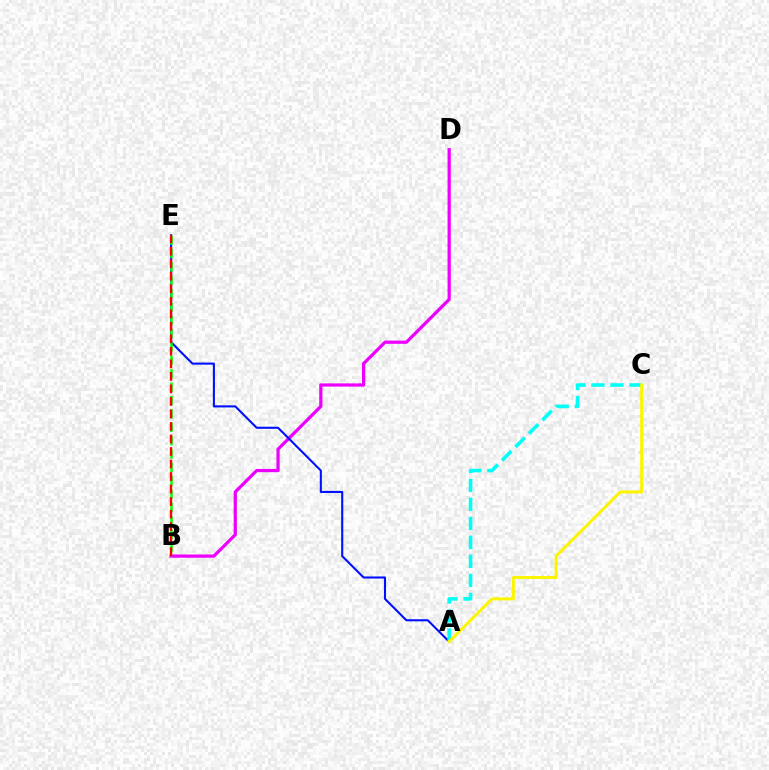{('B', 'D'): [{'color': '#ee00ff', 'line_style': 'solid', 'thickness': 2.33}], ('A', 'E'): [{'color': '#0010ff', 'line_style': 'solid', 'thickness': 1.5}], ('B', 'E'): [{'color': '#08ff00', 'line_style': 'dashed', 'thickness': 1.82}, {'color': '#ff0000', 'line_style': 'dashed', 'thickness': 1.7}], ('A', 'C'): [{'color': '#00fff6', 'line_style': 'dashed', 'thickness': 2.58}, {'color': '#fcf500', 'line_style': 'solid', 'thickness': 2.16}]}